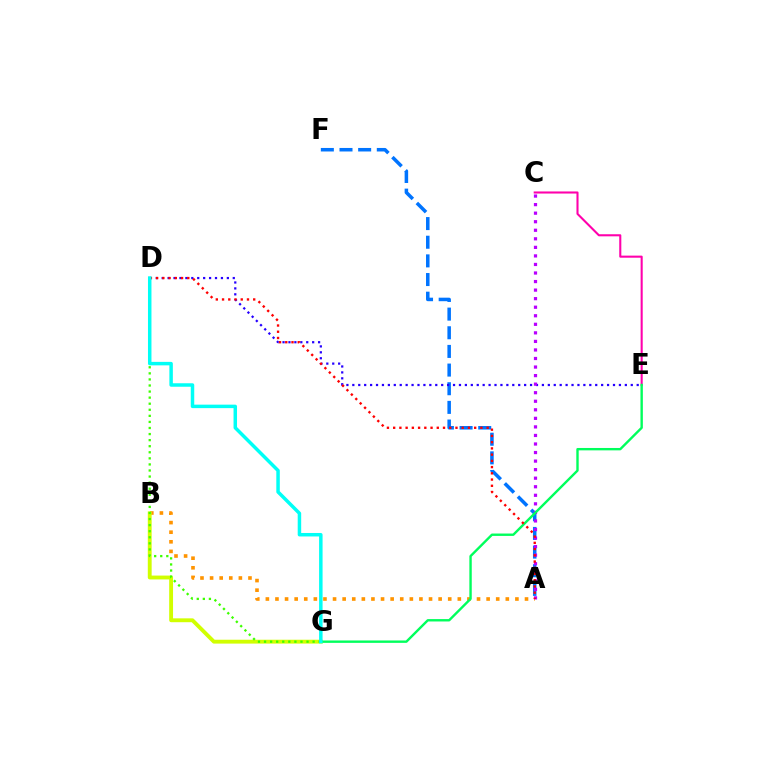{('A', 'B'): [{'color': '#ff9400', 'line_style': 'dotted', 'thickness': 2.61}], ('B', 'G'): [{'color': '#d1ff00', 'line_style': 'solid', 'thickness': 2.78}], ('A', 'F'): [{'color': '#0074ff', 'line_style': 'dashed', 'thickness': 2.53}], ('D', 'E'): [{'color': '#2500ff', 'line_style': 'dotted', 'thickness': 1.61}], ('C', 'E'): [{'color': '#ff00ac', 'line_style': 'solid', 'thickness': 1.5}], ('A', 'C'): [{'color': '#b900ff', 'line_style': 'dotted', 'thickness': 2.32}], ('D', 'G'): [{'color': '#3dff00', 'line_style': 'dotted', 'thickness': 1.65}, {'color': '#00fff6', 'line_style': 'solid', 'thickness': 2.51}], ('E', 'G'): [{'color': '#00ff5c', 'line_style': 'solid', 'thickness': 1.72}], ('A', 'D'): [{'color': '#ff0000', 'line_style': 'dotted', 'thickness': 1.69}]}